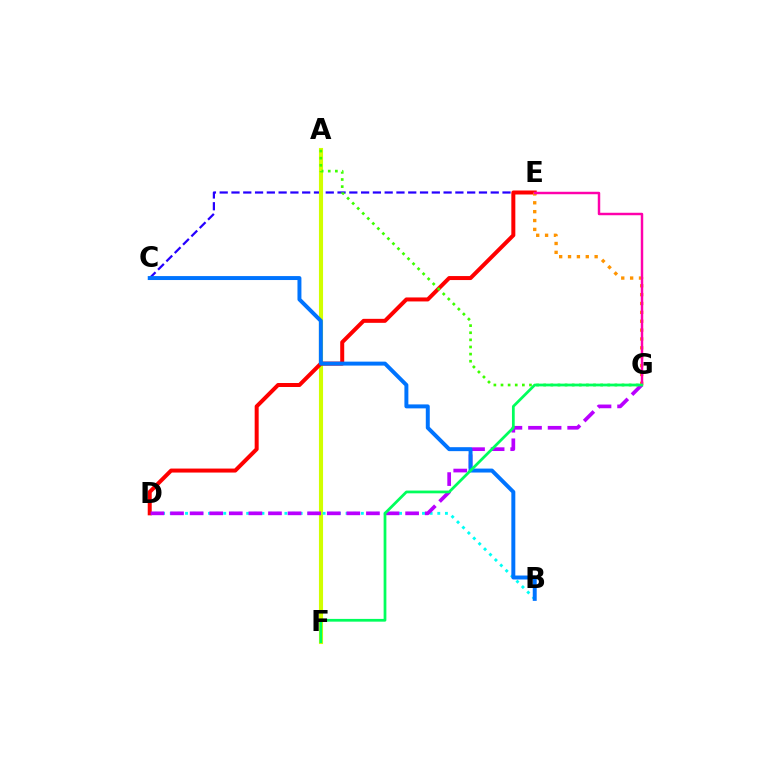{('C', 'E'): [{'color': '#2500ff', 'line_style': 'dashed', 'thickness': 1.6}], ('A', 'F'): [{'color': '#d1ff00', 'line_style': 'solid', 'thickness': 2.96}], ('D', 'E'): [{'color': '#ff0000', 'line_style': 'solid', 'thickness': 2.88}], ('E', 'G'): [{'color': '#ff9400', 'line_style': 'dotted', 'thickness': 2.41}, {'color': '#ff00ac', 'line_style': 'solid', 'thickness': 1.77}], ('A', 'G'): [{'color': '#3dff00', 'line_style': 'dotted', 'thickness': 1.93}], ('B', 'D'): [{'color': '#00fff6', 'line_style': 'dotted', 'thickness': 2.08}], ('D', 'G'): [{'color': '#b900ff', 'line_style': 'dashed', 'thickness': 2.66}], ('B', 'C'): [{'color': '#0074ff', 'line_style': 'solid', 'thickness': 2.85}], ('F', 'G'): [{'color': '#00ff5c', 'line_style': 'solid', 'thickness': 1.98}]}